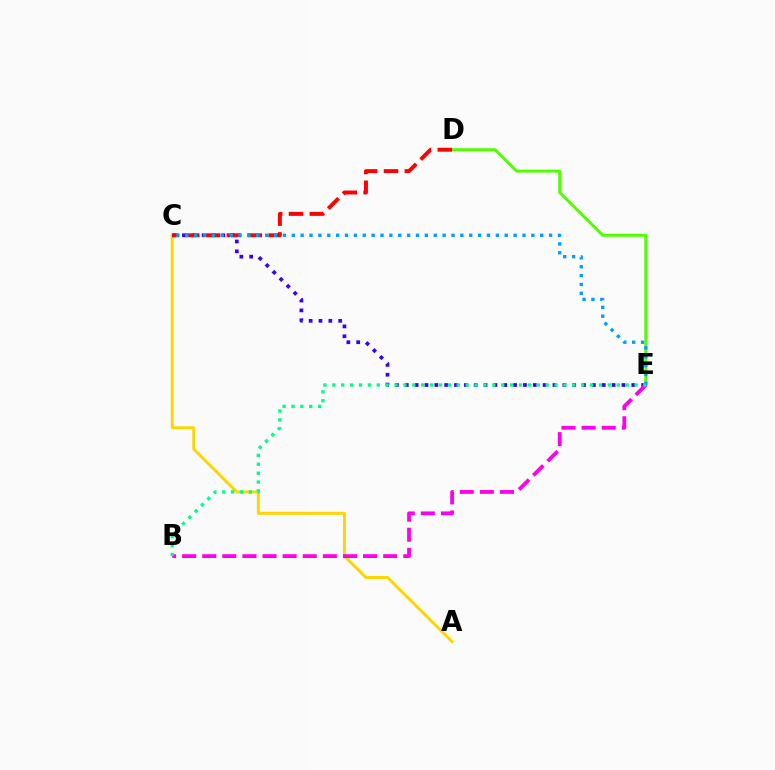{('A', 'C'): [{'color': '#ffd500', 'line_style': 'solid', 'thickness': 2.12}], ('C', 'E'): [{'color': '#3700ff', 'line_style': 'dotted', 'thickness': 2.68}, {'color': '#009eff', 'line_style': 'dotted', 'thickness': 2.41}], ('D', 'E'): [{'color': '#4fff00', 'line_style': 'solid', 'thickness': 2.13}], ('C', 'D'): [{'color': '#ff0000', 'line_style': 'dashed', 'thickness': 2.83}], ('B', 'E'): [{'color': '#ff00ed', 'line_style': 'dashed', 'thickness': 2.73}, {'color': '#00ff86', 'line_style': 'dotted', 'thickness': 2.42}]}